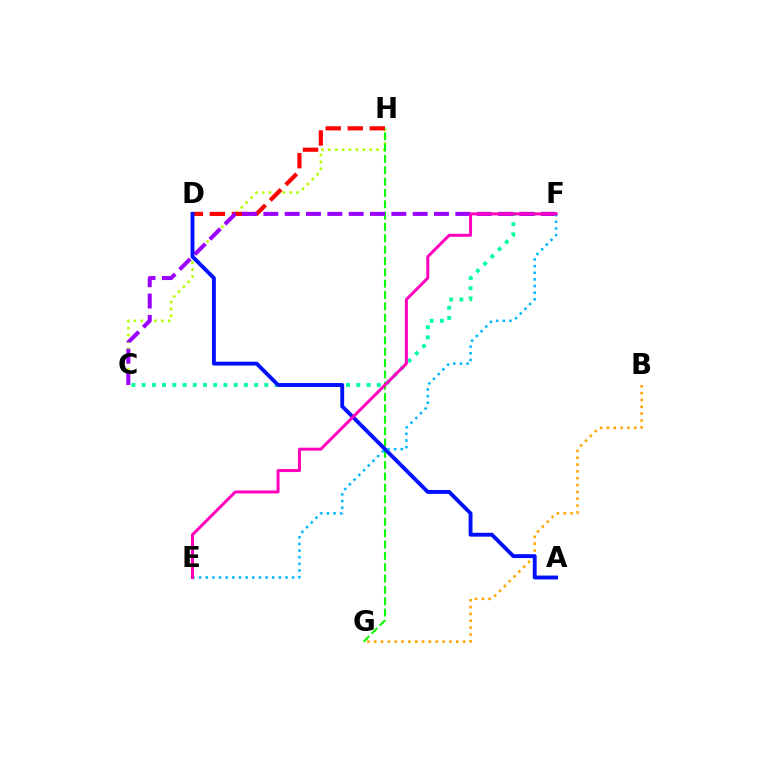{('C', 'H'): [{'color': '#b3ff00', 'line_style': 'dotted', 'thickness': 1.87}], ('D', 'H'): [{'color': '#ff0000', 'line_style': 'dashed', 'thickness': 2.99}], ('B', 'G'): [{'color': '#ffa500', 'line_style': 'dotted', 'thickness': 1.86}], ('G', 'H'): [{'color': '#08ff00', 'line_style': 'dashed', 'thickness': 1.54}], ('C', 'F'): [{'color': '#00ff9d', 'line_style': 'dotted', 'thickness': 2.78}, {'color': '#9b00ff', 'line_style': 'dashed', 'thickness': 2.9}], ('A', 'D'): [{'color': '#0010ff', 'line_style': 'solid', 'thickness': 2.79}], ('E', 'F'): [{'color': '#00b5ff', 'line_style': 'dotted', 'thickness': 1.81}, {'color': '#ff00bd', 'line_style': 'solid', 'thickness': 2.15}]}